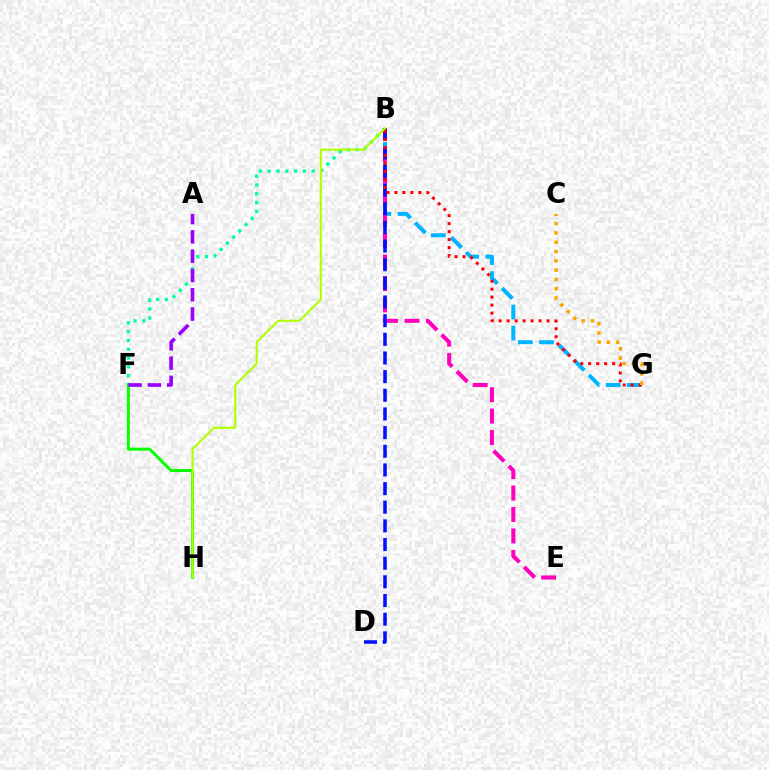{('B', 'F'): [{'color': '#00ff9d', 'line_style': 'dotted', 'thickness': 2.39}], ('F', 'H'): [{'color': '#08ff00', 'line_style': 'solid', 'thickness': 2.15}], ('B', 'G'): [{'color': '#00b5ff', 'line_style': 'dashed', 'thickness': 2.87}, {'color': '#ff0000', 'line_style': 'dotted', 'thickness': 2.17}], ('B', 'E'): [{'color': '#ff00bd', 'line_style': 'dashed', 'thickness': 2.91}], ('B', 'D'): [{'color': '#0010ff', 'line_style': 'dashed', 'thickness': 2.53}], ('A', 'F'): [{'color': '#9b00ff', 'line_style': 'dashed', 'thickness': 2.62}], ('B', 'H'): [{'color': '#b3ff00', 'line_style': 'solid', 'thickness': 1.52}], ('C', 'G'): [{'color': '#ffa500', 'line_style': 'dotted', 'thickness': 2.53}]}